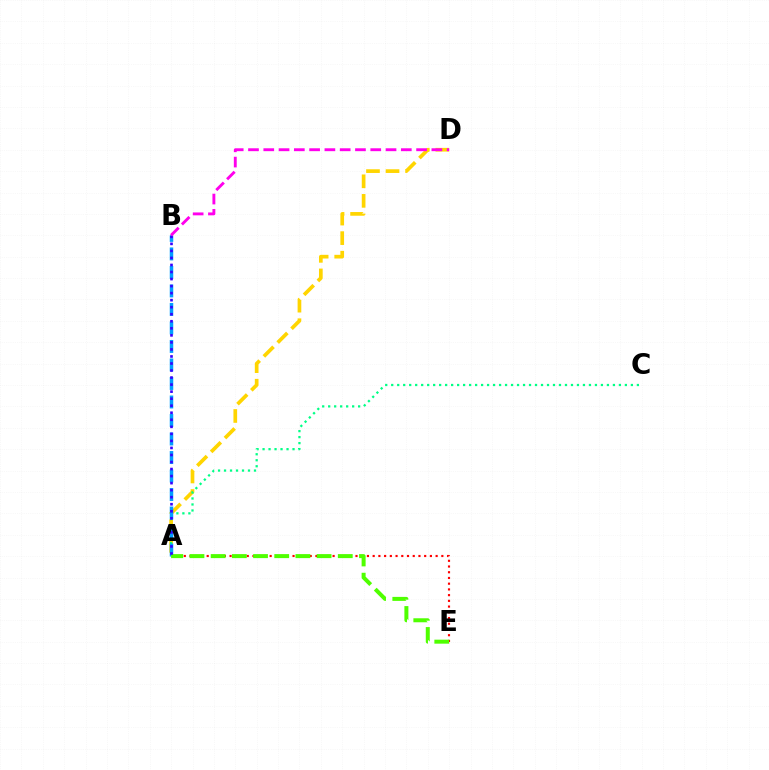{('A', 'D'): [{'color': '#ffd500', 'line_style': 'dashed', 'thickness': 2.66}], ('A', 'C'): [{'color': '#00ff86', 'line_style': 'dotted', 'thickness': 1.63}], ('A', 'B'): [{'color': '#009eff', 'line_style': 'dashed', 'thickness': 2.51}, {'color': '#3700ff', 'line_style': 'dotted', 'thickness': 1.91}], ('A', 'E'): [{'color': '#ff0000', 'line_style': 'dotted', 'thickness': 1.55}, {'color': '#4fff00', 'line_style': 'dashed', 'thickness': 2.88}], ('B', 'D'): [{'color': '#ff00ed', 'line_style': 'dashed', 'thickness': 2.08}]}